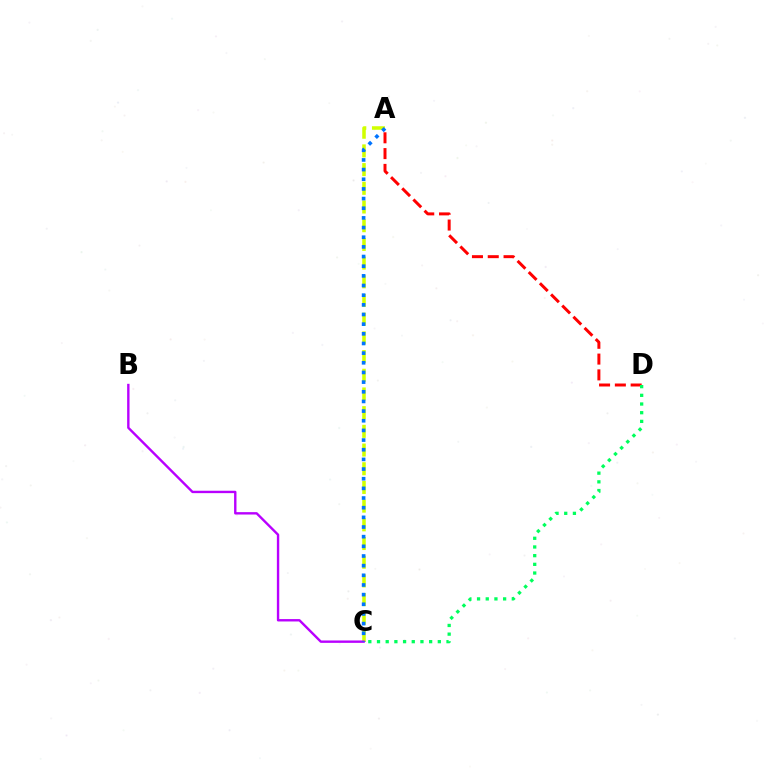{('A', 'C'): [{'color': '#d1ff00', 'line_style': 'dashed', 'thickness': 2.54}, {'color': '#0074ff', 'line_style': 'dotted', 'thickness': 2.62}], ('A', 'D'): [{'color': '#ff0000', 'line_style': 'dashed', 'thickness': 2.15}], ('C', 'D'): [{'color': '#00ff5c', 'line_style': 'dotted', 'thickness': 2.36}], ('B', 'C'): [{'color': '#b900ff', 'line_style': 'solid', 'thickness': 1.72}]}